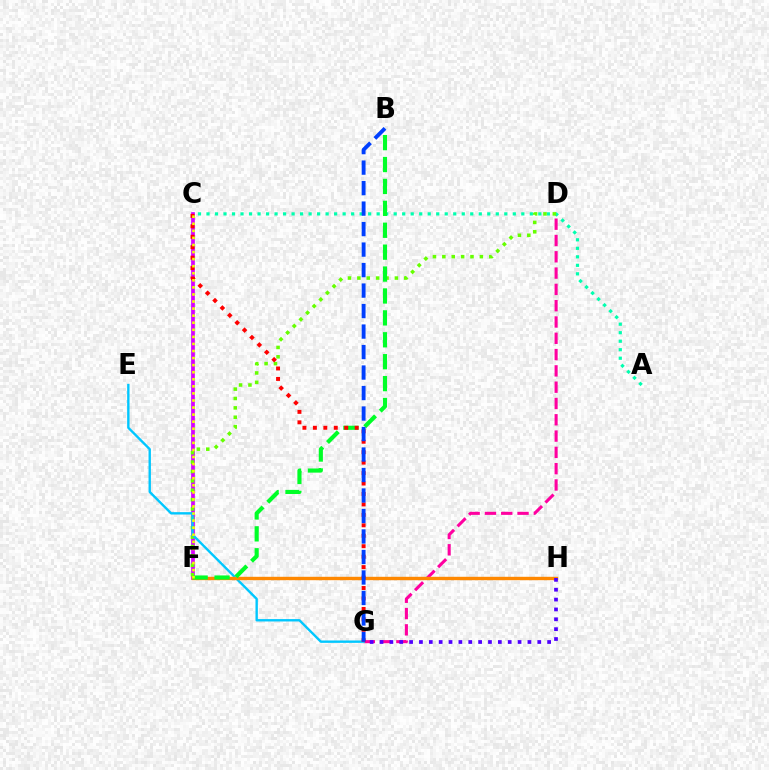{('A', 'C'): [{'color': '#00ffaf', 'line_style': 'dotted', 'thickness': 2.31}], ('C', 'F'): [{'color': '#d600ff', 'line_style': 'solid', 'thickness': 2.68}, {'color': '#eeff00', 'line_style': 'dotted', 'thickness': 1.92}], ('D', 'G'): [{'color': '#ff00a0', 'line_style': 'dashed', 'thickness': 2.21}], ('D', 'F'): [{'color': '#66ff00', 'line_style': 'dotted', 'thickness': 2.55}], ('E', 'G'): [{'color': '#00c7ff', 'line_style': 'solid', 'thickness': 1.71}], ('F', 'H'): [{'color': '#ff8800', 'line_style': 'solid', 'thickness': 2.45}], ('B', 'F'): [{'color': '#00ff27', 'line_style': 'dashed', 'thickness': 2.98}], ('C', 'G'): [{'color': '#ff0000', 'line_style': 'dotted', 'thickness': 2.84}], ('G', 'H'): [{'color': '#4f00ff', 'line_style': 'dotted', 'thickness': 2.68}], ('B', 'G'): [{'color': '#003fff', 'line_style': 'dashed', 'thickness': 2.78}]}